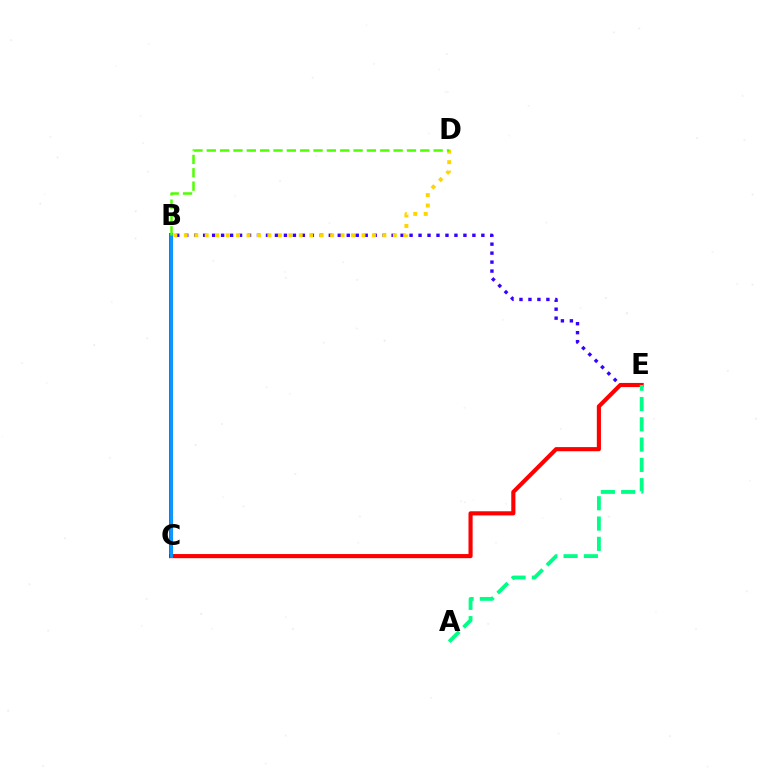{('B', 'C'): [{'color': '#ff00ed', 'line_style': 'solid', 'thickness': 2.89}, {'color': '#009eff', 'line_style': 'solid', 'thickness': 2.08}], ('B', 'E'): [{'color': '#3700ff', 'line_style': 'dotted', 'thickness': 2.44}], ('C', 'E'): [{'color': '#ff0000', 'line_style': 'solid', 'thickness': 2.97}], ('A', 'E'): [{'color': '#00ff86', 'line_style': 'dashed', 'thickness': 2.76}], ('B', 'D'): [{'color': '#ffd500', 'line_style': 'dotted', 'thickness': 2.84}, {'color': '#4fff00', 'line_style': 'dashed', 'thickness': 1.81}]}